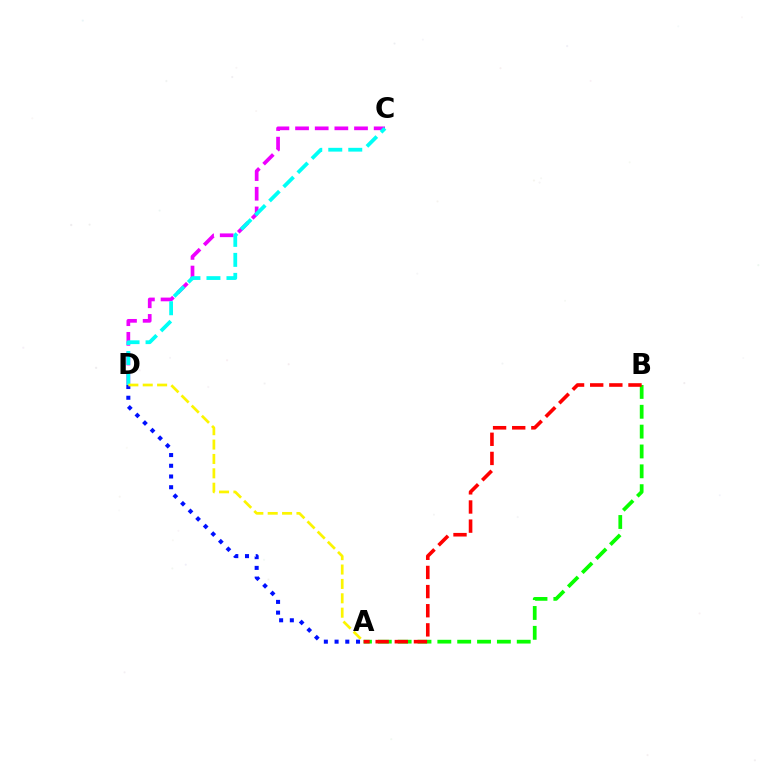{('C', 'D'): [{'color': '#ee00ff', 'line_style': 'dashed', 'thickness': 2.67}, {'color': '#00fff6', 'line_style': 'dashed', 'thickness': 2.72}], ('A', 'B'): [{'color': '#08ff00', 'line_style': 'dashed', 'thickness': 2.7}, {'color': '#ff0000', 'line_style': 'dashed', 'thickness': 2.6}], ('A', 'D'): [{'color': '#0010ff', 'line_style': 'dotted', 'thickness': 2.91}, {'color': '#fcf500', 'line_style': 'dashed', 'thickness': 1.95}]}